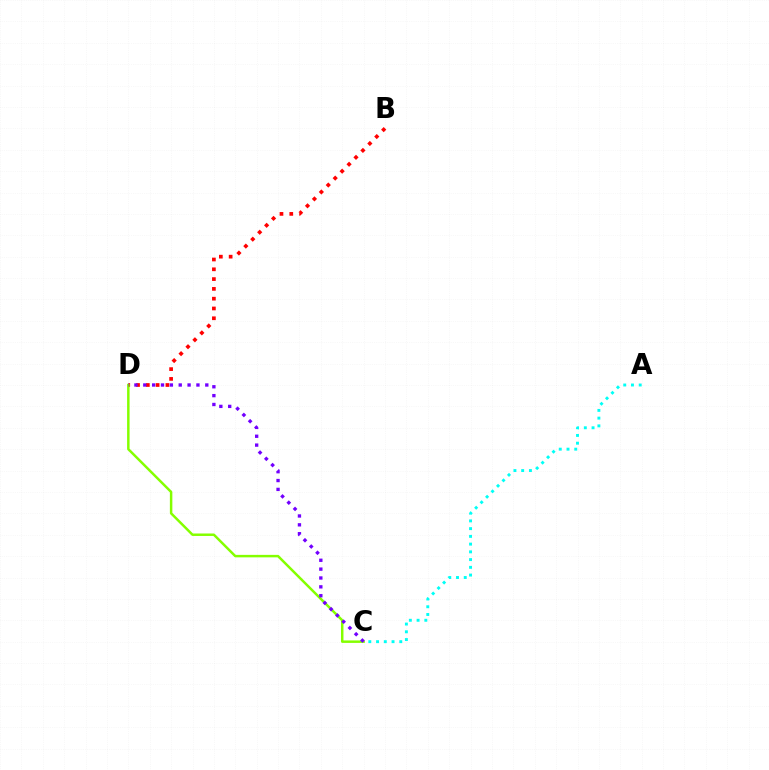{('B', 'D'): [{'color': '#ff0000', 'line_style': 'dotted', 'thickness': 2.66}], ('C', 'D'): [{'color': '#84ff00', 'line_style': 'solid', 'thickness': 1.78}, {'color': '#7200ff', 'line_style': 'dotted', 'thickness': 2.41}], ('A', 'C'): [{'color': '#00fff6', 'line_style': 'dotted', 'thickness': 2.1}]}